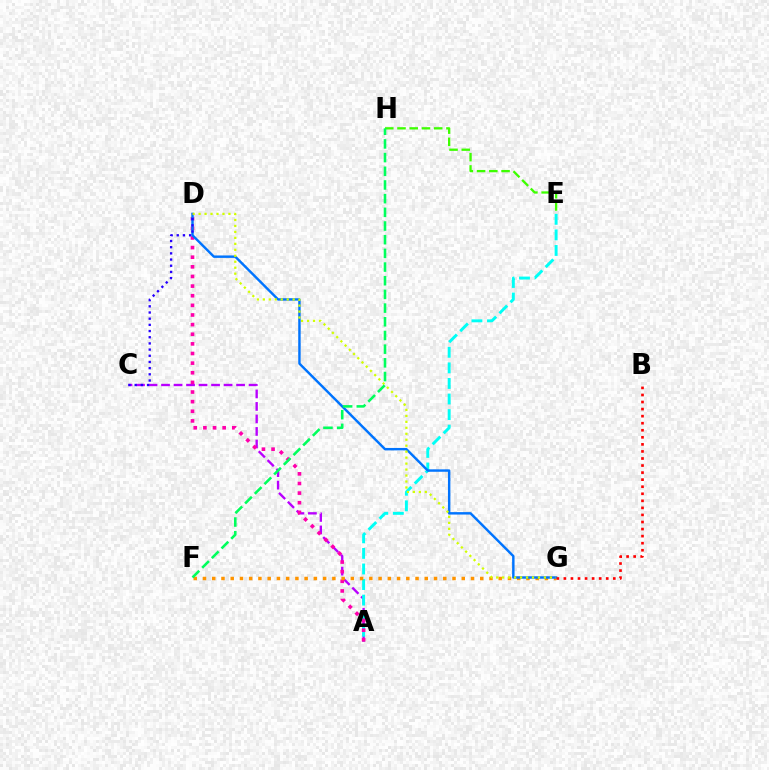{('A', 'C'): [{'color': '#b900ff', 'line_style': 'dashed', 'thickness': 1.7}], ('A', 'E'): [{'color': '#00fff6', 'line_style': 'dashed', 'thickness': 2.11}], ('A', 'D'): [{'color': '#ff00ac', 'line_style': 'dotted', 'thickness': 2.62}], ('F', 'G'): [{'color': '#ff9400', 'line_style': 'dotted', 'thickness': 2.51}], ('D', 'G'): [{'color': '#0074ff', 'line_style': 'solid', 'thickness': 1.75}, {'color': '#d1ff00', 'line_style': 'dotted', 'thickness': 1.62}], ('B', 'G'): [{'color': '#ff0000', 'line_style': 'dotted', 'thickness': 1.92}], ('E', 'H'): [{'color': '#3dff00', 'line_style': 'dashed', 'thickness': 1.66}], ('C', 'D'): [{'color': '#2500ff', 'line_style': 'dotted', 'thickness': 1.68}], ('F', 'H'): [{'color': '#00ff5c', 'line_style': 'dashed', 'thickness': 1.86}]}